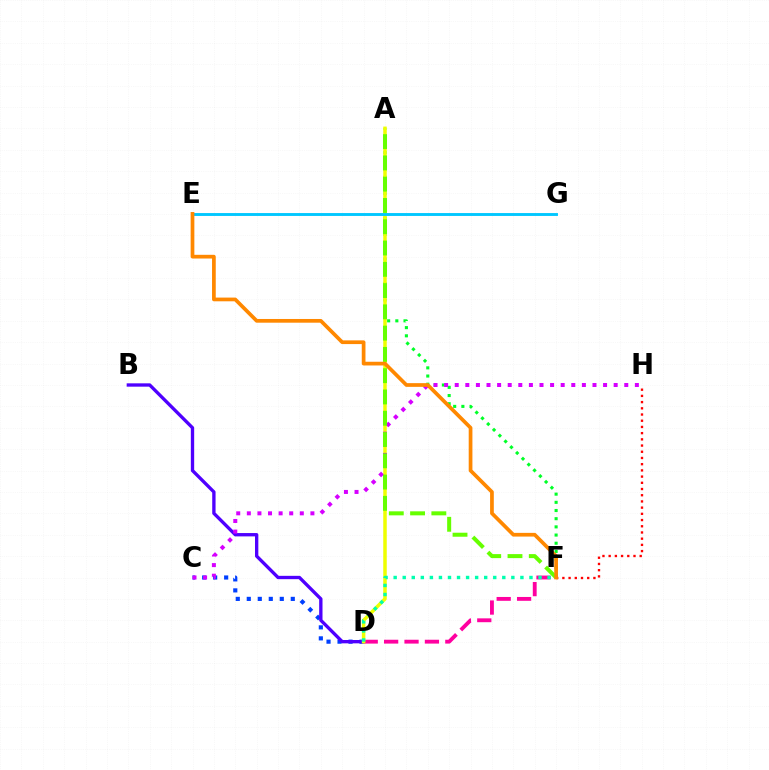{('C', 'D'): [{'color': '#003fff', 'line_style': 'dotted', 'thickness': 2.99}], ('A', 'F'): [{'color': '#00ff27', 'line_style': 'dotted', 'thickness': 2.22}, {'color': '#66ff00', 'line_style': 'dashed', 'thickness': 2.89}], ('B', 'D'): [{'color': '#4f00ff', 'line_style': 'solid', 'thickness': 2.4}], ('D', 'F'): [{'color': '#ff00a0', 'line_style': 'dashed', 'thickness': 2.77}, {'color': '#00ffaf', 'line_style': 'dotted', 'thickness': 2.46}], ('A', 'D'): [{'color': '#eeff00', 'line_style': 'solid', 'thickness': 2.53}], ('E', 'G'): [{'color': '#00c7ff', 'line_style': 'solid', 'thickness': 2.07}], ('C', 'H'): [{'color': '#d600ff', 'line_style': 'dotted', 'thickness': 2.88}], ('F', 'H'): [{'color': '#ff0000', 'line_style': 'dotted', 'thickness': 1.69}], ('E', 'F'): [{'color': '#ff8800', 'line_style': 'solid', 'thickness': 2.67}]}